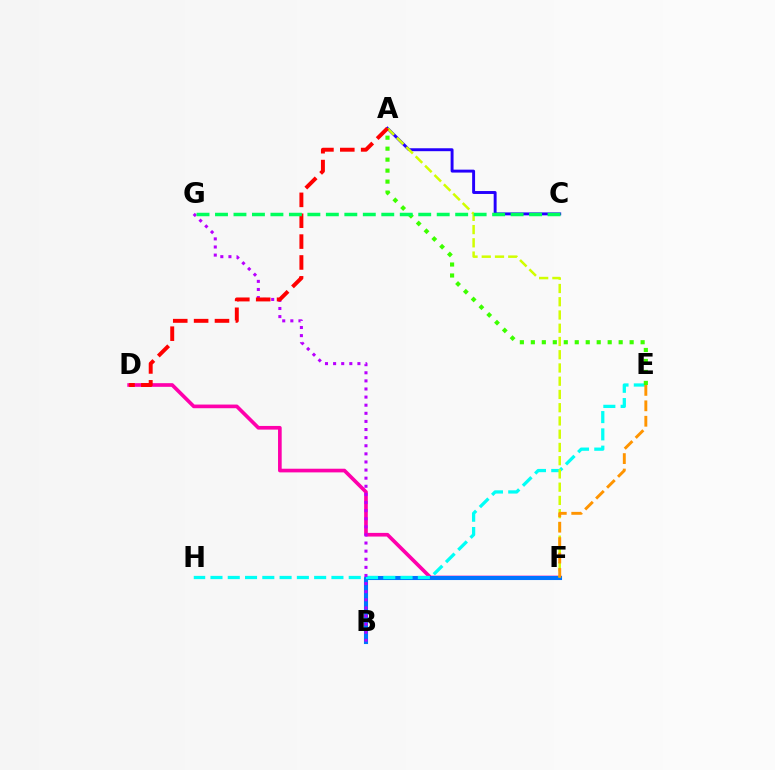{('D', 'F'): [{'color': '#ff00ac', 'line_style': 'solid', 'thickness': 2.64}], ('B', 'F'): [{'color': '#0074ff', 'line_style': 'solid', 'thickness': 2.94}], ('E', 'H'): [{'color': '#00fff6', 'line_style': 'dashed', 'thickness': 2.35}], ('A', 'C'): [{'color': '#2500ff', 'line_style': 'solid', 'thickness': 2.11}], ('A', 'F'): [{'color': '#d1ff00', 'line_style': 'dashed', 'thickness': 1.8}], ('B', 'G'): [{'color': '#b900ff', 'line_style': 'dotted', 'thickness': 2.2}], ('A', 'E'): [{'color': '#3dff00', 'line_style': 'dotted', 'thickness': 2.98}], ('A', 'D'): [{'color': '#ff0000', 'line_style': 'dashed', 'thickness': 2.83}], ('C', 'G'): [{'color': '#00ff5c', 'line_style': 'dashed', 'thickness': 2.51}], ('E', 'F'): [{'color': '#ff9400', 'line_style': 'dashed', 'thickness': 2.1}]}